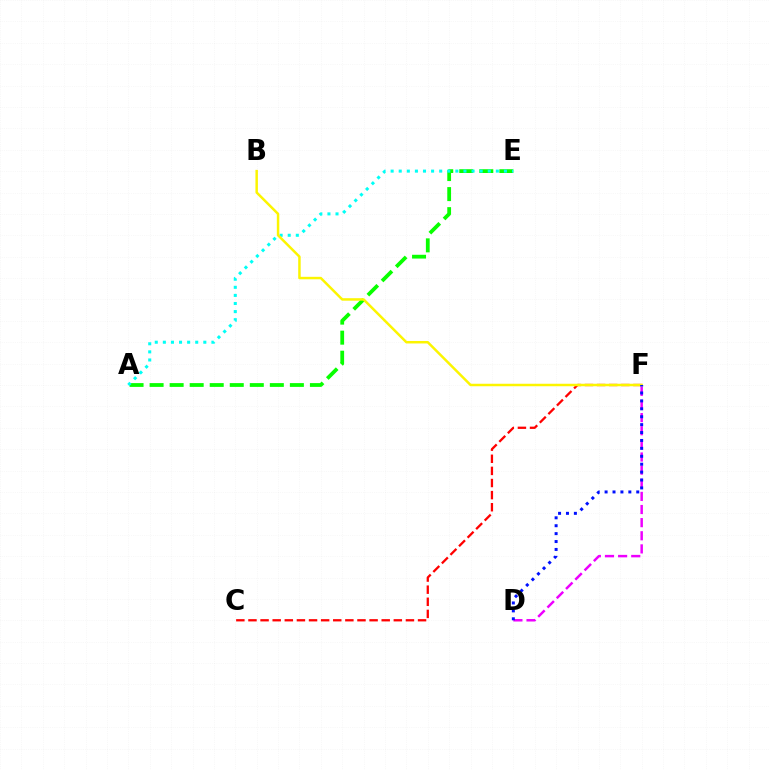{('D', 'F'): [{'color': '#ee00ff', 'line_style': 'dashed', 'thickness': 1.78}, {'color': '#0010ff', 'line_style': 'dotted', 'thickness': 2.15}], ('C', 'F'): [{'color': '#ff0000', 'line_style': 'dashed', 'thickness': 1.65}], ('A', 'E'): [{'color': '#08ff00', 'line_style': 'dashed', 'thickness': 2.72}, {'color': '#00fff6', 'line_style': 'dotted', 'thickness': 2.2}], ('B', 'F'): [{'color': '#fcf500', 'line_style': 'solid', 'thickness': 1.79}]}